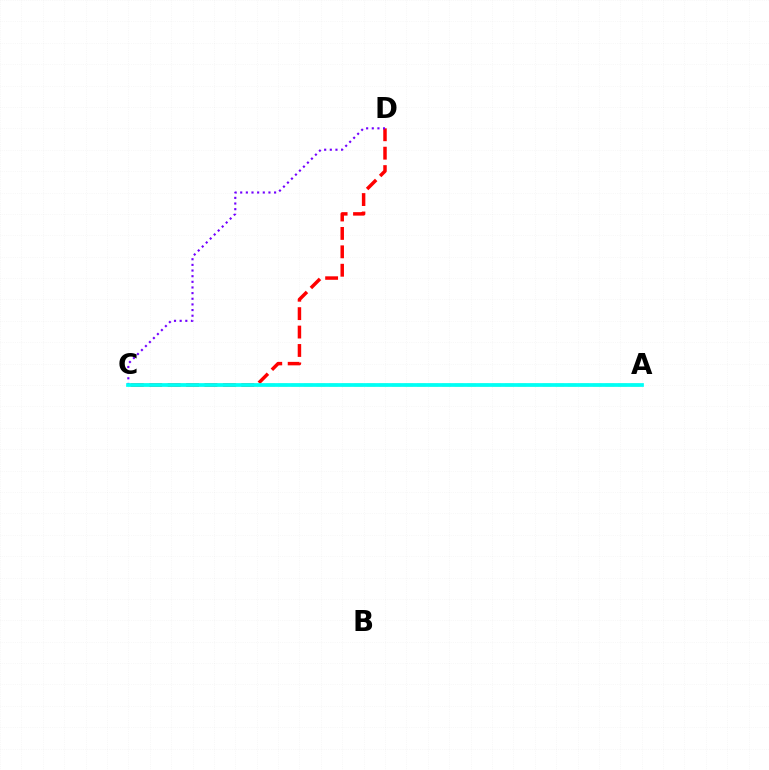{('C', 'D'): [{'color': '#ff0000', 'line_style': 'dashed', 'thickness': 2.5}, {'color': '#7200ff', 'line_style': 'dotted', 'thickness': 1.53}], ('A', 'C'): [{'color': '#84ff00', 'line_style': 'dashed', 'thickness': 1.71}, {'color': '#00fff6', 'line_style': 'solid', 'thickness': 2.69}]}